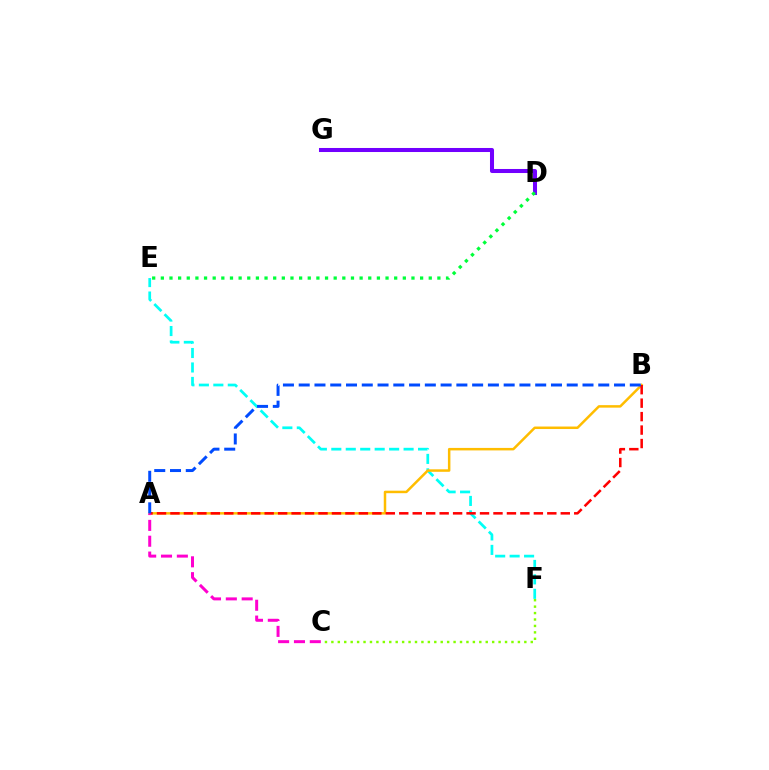{('E', 'F'): [{'color': '#00fff6', 'line_style': 'dashed', 'thickness': 1.96}], ('A', 'B'): [{'color': '#ffbd00', 'line_style': 'solid', 'thickness': 1.8}, {'color': '#ff0000', 'line_style': 'dashed', 'thickness': 1.83}, {'color': '#004bff', 'line_style': 'dashed', 'thickness': 2.14}], ('D', 'G'): [{'color': '#7200ff', 'line_style': 'solid', 'thickness': 2.91}], ('A', 'C'): [{'color': '#ff00cf', 'line_style': 'dashed', 'thickness': 2.15}], ('D', 'E'): [{'color': '#00ff39', 'line_style': 'dotted', 'thickness': 2.35}], ('C', 'F'): [{'color': '#84ff00', 'line_style': 'dotted', 'thickness': 1.75}]}